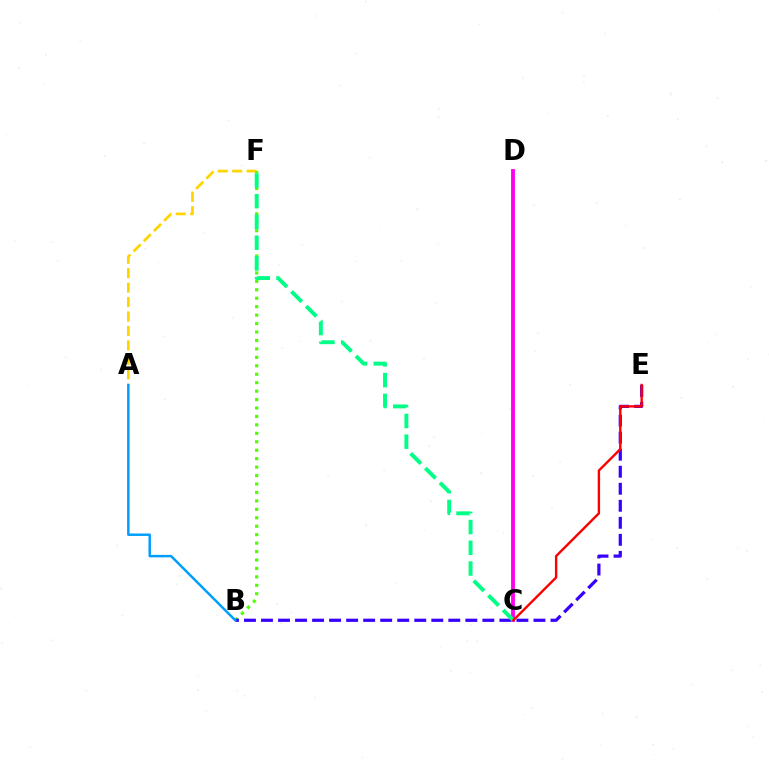{('A', 'F'): [{'color': '#ffd500', 'line_style': 'dashed', 'thickness': 1.96}], ('B', 'F'): [{'color': '#4fff00', 'line_style': 'dotted', 'thickness': 2.29}], ('B', 'E'): [{'color': '#3700ff', 'line_style': 'dashed', 'thickness': 2.31}], ('C', 'D'): [{'color': '#ff00ed', 'line_style': 'solid', 'thickness': 2.77}], ('C', 'F'): [{'color': '#00ff86', 'line_style': 'dashed', 'thickness': 2.82}], ('A', 'B'): [{'color': '#009eff', 'line_style': 'solid', 'thickness': 1.79}], ('C', 'E'): [{'color': '#ff0000', 'line_style': 'solid', 'thickness': 1.72}]}